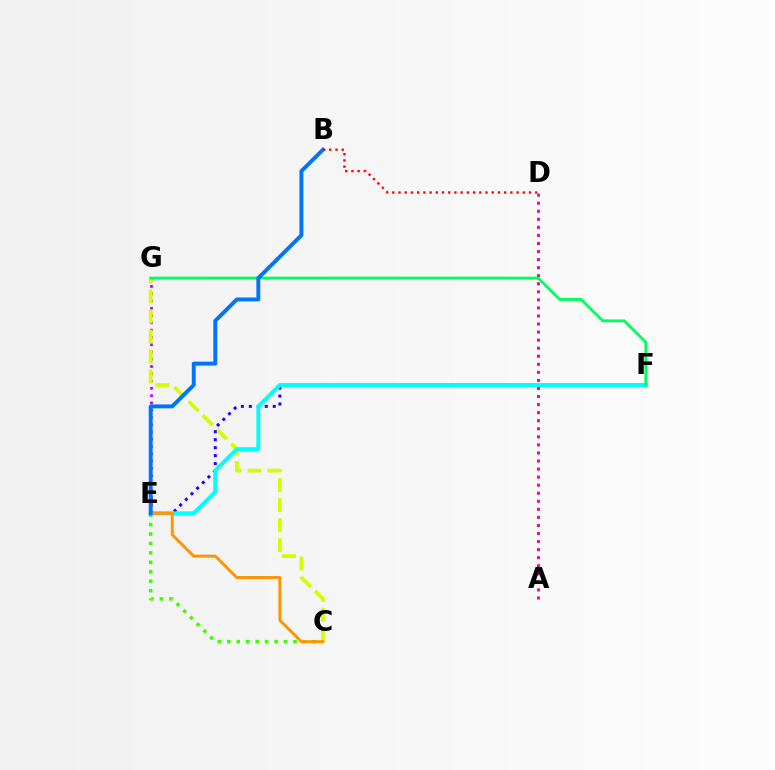{('E', 'G'): [{'color': '#b900ff', 'line_style': 'dotted', 'thickness': 1.98}], ('C', 'E'): [{'color': '#3dff00', 'line_style': 'dotted', 'thickness': 2.57}, {'color': '#ff9400', 'line_style': 'solid', 'thickness': 2.11}], ('A', 'D'): [{'color': '#ff00ac', 'line_style': 'dotted', 'thickness': 2.19}], ('C', 'G'): [{'color': '#d1ff00', 'line_style': 'dashed', 'thickness': 2.72}], ('E', 'F'): [{'color': '#2500ff', 'line_style': 'dotted', 'thickness': 2.17}, {'color': '#00fff6', 'line_style': 'solid', 'thickness': 2.84}], ('F', 'G'): [{'color': '#00ff5c', 'line_style': 'solid', 'thickness': 2.04}], ('B', 'E'): [{'color': '#0074ff', 'line_style': 'solid', 'thickness': 2.82}], ('B', 'D'): [{'color': '#ff0000', 'line_style': 'dotted', 'thickness': 1.69}]}